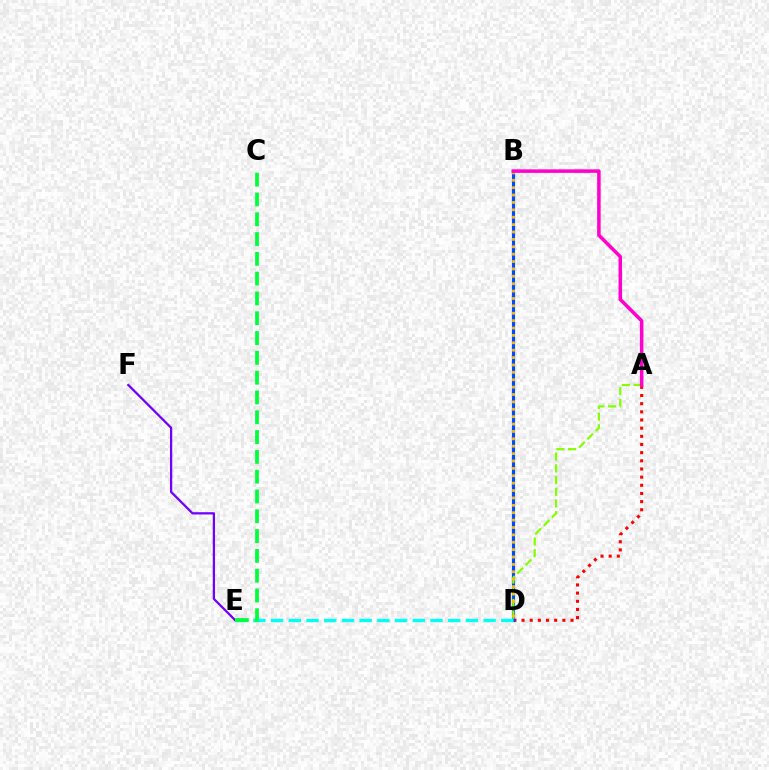{('A', 'D'): [{'color': '#ff0000', 'line_style': 'dotted', 'thickness': 2.22}, {'color': '#84ff00', 'line_style': 'dashed', 'thickness': 1.59}], ('B', 'D'): [{'color': '#004bff', 'line_style': 'solid', 'thickness': 2.29}, {'color': '#ffbd00', 'line_style': 'dotted', 'thickness': 2.01}], ('E', 'F'): [{'color': '#7200ff', 'line_style': 'solid', 'thickness': 1.63}], ('D', 'E'): [{'color': '#00fff6', 'line_style': 'dashed', 'thickness': 2.41}], ('C', 'E'): [{'color': '#00ff39', 'line_style': 'dashed', 'thickness': 2.69}], ('A', 'B'): [{'color': '#ff00cf', 'line_style': 'solid', 'thickness': 2.53}]}